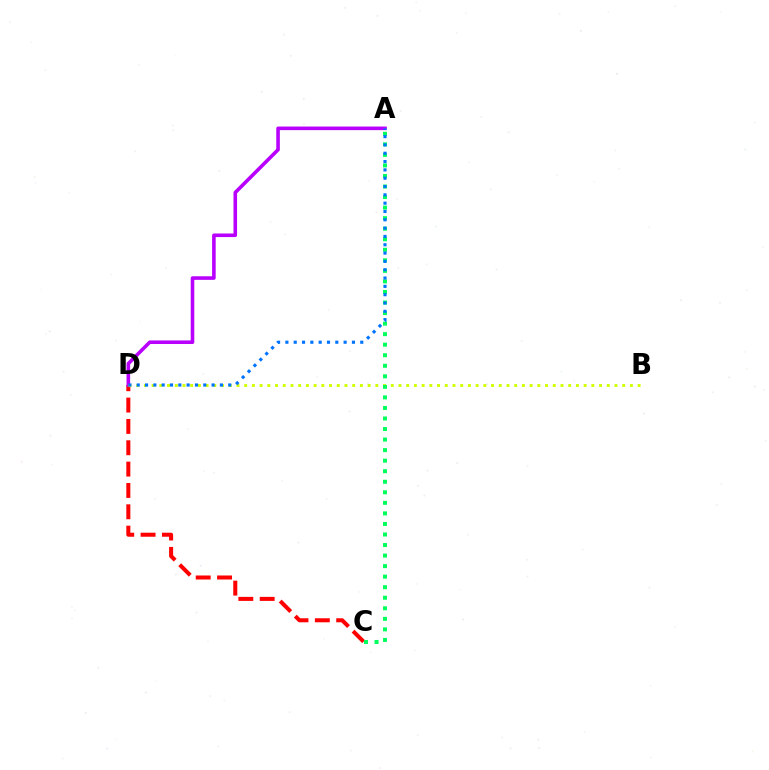{('C', 'D'): [{'color': '#ff0000', 'line_style': 'dashed', 'thickness': 2.9}], ('A', 'D'): [{'color': '#b900ff', 'line_style': 'solid', 'thickness': 2.58}, {'color': '#0074ff', 'line_style': 'dotted', 'thickness': 2.26}], ('B', 'D'): [{'color': '#d1ff00', 'line_style': 'dotted', 'thickness': 2.1}], ('A', 'C'): [{'color': '#00ff5c', 'line_style': 'dotted', 'thickness': 2.86}]}